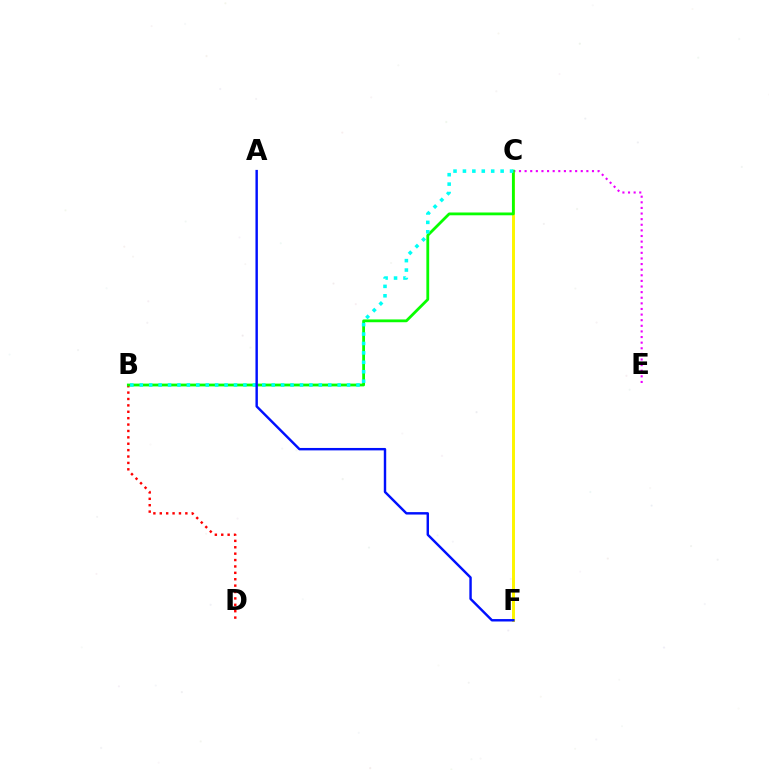{('C', 'F'): [{'color': '#fcf500', 'line_style': 'solid', 'thickness': 2.14}], ('B', 'D'): [{'color': '#ff0000', 'line_style': 'dotted', 'thickness': 1.74}], ('C', 'E'): [{'color': '#ee00ff', 'line_style': 'dotted', 'thickness': 1.53}], ('B', 'C'): [{'color': '#08ff00', 'line_style': 'solid', 'thickness': 2.01}, {'color': '#00fff6', 'line_style': 'dotted', 'thickness': 2.56}], ('A', 'F'): [{'color': '#0010ff', 'line_style': 'solid', 'thickness': 1.75}]}